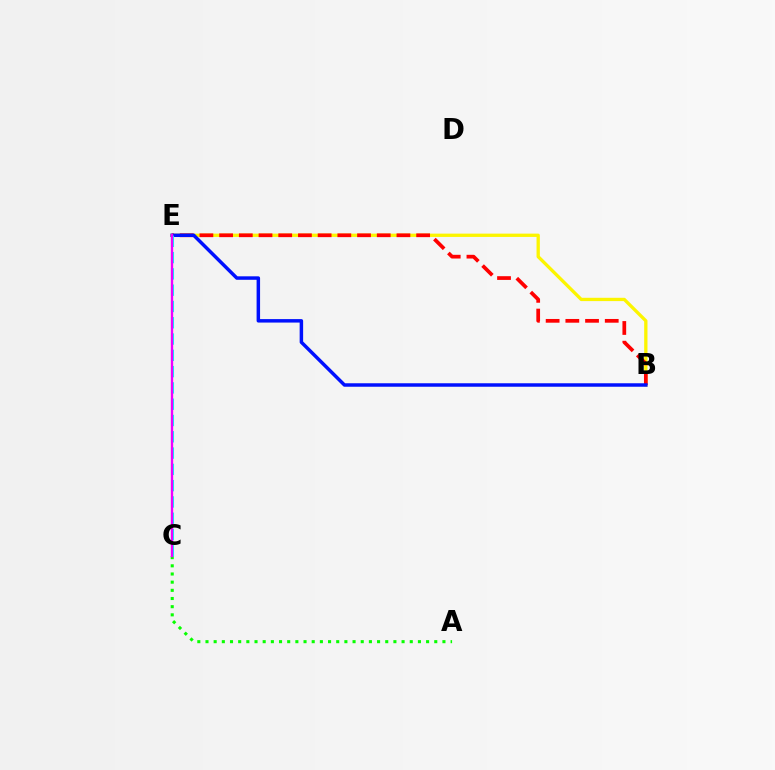{('B', 'E'): [{'color': '#fcf500', 'line_style': 'solid', 'thickness': 2.38}, {'color': '#ff0000', 'line_style': 'dashed', 'thickness': 2.68}, {'color': '#0010ff', 'line_style': 'solid', 'thickness': 2.5}], ('A', 'C'): [{'color': '#08ff00', 'line_style': 'dotted', 'thickness': 2.22}], ('C', 'E'): [{'color': '#00fff6', 'line_style': 'dashed', 'thickness': 2.21}, {'color': '#ee00ff', 'line_style': 'solid', 'thickness': 1.69}]}